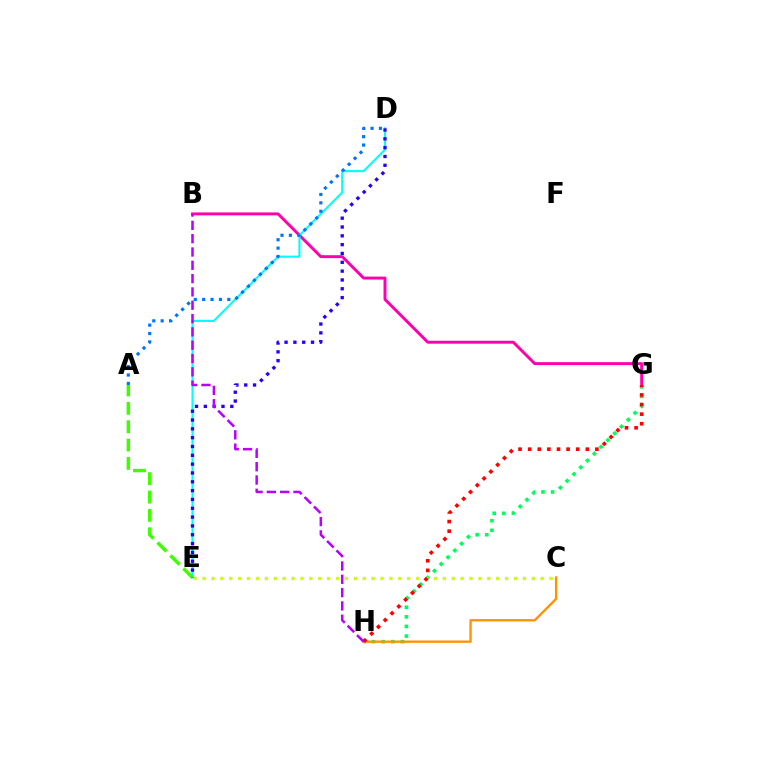{('G', 'H'): [{'color': '#00ff5c', 'line_style': 'dotted', 'thickness': 2.61}, {'color': '#ff0000', 'line_style': 'dotted', 'thickness': 2.61}], ('C', 'E'): [{'color': '#d1ff00', 'line_style': 'dotted', 'thickness': 2.42}], ('B', 'G'): [{'color': '#ff00ac', 'line_style': 'solid', 'thickness': 2.12}], ('D', 'E'): [{'color': '#00fff6', 'line_style': 'solid', 'thickness': 1.52}, {'color': '#2500ff', 'line_style': 'dotted', 'thickness': 2.4}], ('A', 'D'): [{'color': '#0074ff', 'line_style': 'dotted', 'thickness': 2.28}], ('A', 'E'): [{'color': '#3dff00', 'line_style': 'dashed', 'thickness': 2.49}], ('C', 'H'): [{'color': '#ff9400', 'line_style': 'solid', 'thickness': 1.69}], ('B', 'H'): [{'color': '#b900ff', 'line_style': 'dashed', 'thickness': 1.81}]}